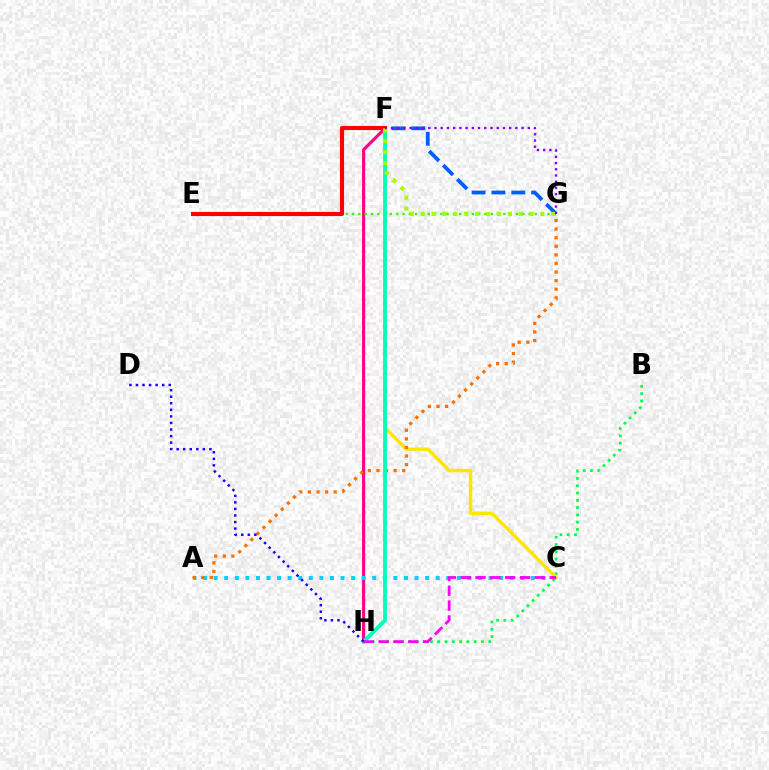{('F', 'H'): [{'color': '#ff0088', 'line_style': 'solid', 'thickness': 2.26}, {'color': '#00ffbb', 'line_style': 'solid', 'thickness': 2.75}], ('A', 'C'): [{'color': '#00d3ff', 'line_style': 'dotted', 'thickness': 2.87}], ('B', 'H'): [{'color': '#00ff45', 'line_style': 'dotted', 'thickness': 1.98}], ('C', 'F'): [{'color': '#ffe600', 'line_style': 'solid', 'thickness': 2.5}], ('E', 'G'): [{'color': '#31ff00', 'line_style': 'dotted', 'thickness': 1.71}], ('A', 'G'): [{'color': '#ff7000', 'line_style': 'dotted', 'thickness': 2.33}], ('F', 'G'): [{'color': '#005dff', 'line_style': 'dashed', 'thickness': 2.7}, {'color': '#a2ff00', 'line_style': 'dotted', 'thickness': 2.95}, {'color': '#8a00ff', 'line_style': 'dotted', 'thickness': 1.69}], ('E', 'F'): [{'color': '#ff0000', 'line_style': 'solid', 'thickness': 2.94}], ('C', 'H'): [{'color': '#fa00f9', 'line_style': 'dashed', 'thickness': 2.02}], ('D', 'H'): [{'color': '#1900ff', 'line_style': 'dotted', 'thickness': 1.78}]}